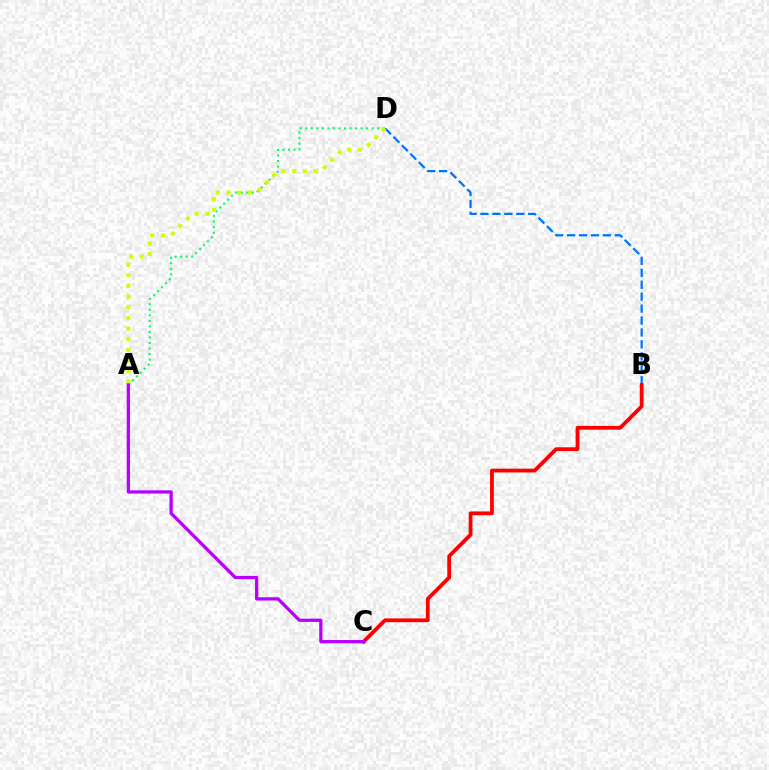{('B', 'D'): [{'color': '#0074ff', 'line_style': 'dashed', 'thickness': 1.62}], ('B', 'C'): [{'color': '#ff0000', 'line_style': 'solid', 'thickness': 2.73}], ('A', 'D'): [{'color': '#00ff5c', 'line_style': 'dotted', 'thickness': 1.5}, {'color': '#d1ff00', 'line_style': 'dotted', 'thickness': 2.89}], ('A', 'C'): [{'color': '#b900ff', 'line_style': 'solid', 'thickness': 2.36}]}